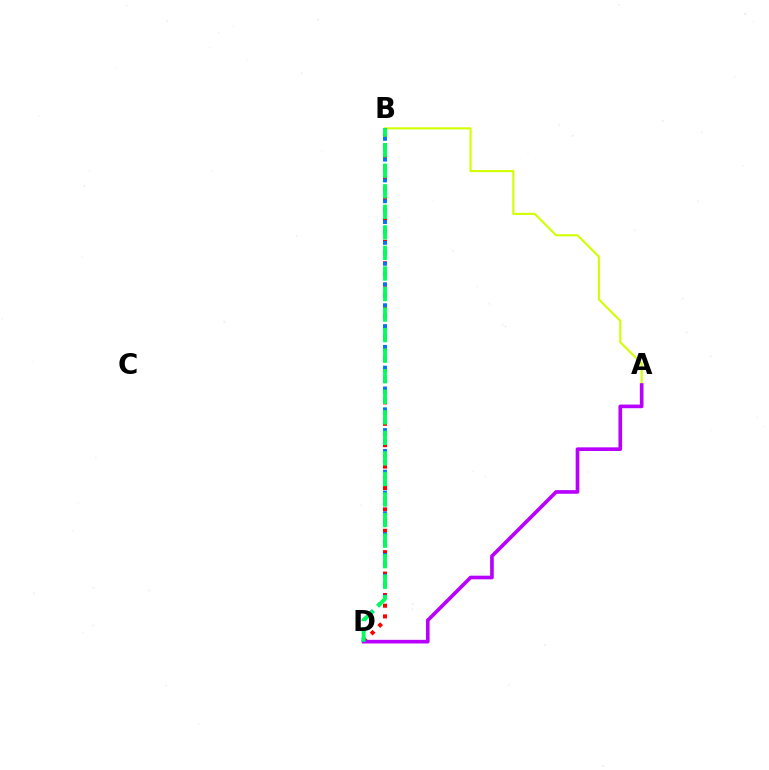{('B', 'D'): [{'color': '#ff0000', 'line_style': 'dotted', 'thickness': 2.91}, {'color': '#0074ff', 'line_style': 'dotted', 'thickness': 2.83}, {'color': '#00ff5c', 'line_style': 'dashed', 'thickness': 2.79}], ('A', 'B'): [{'color': '#d1ff00', 'line_style': 'solid', 'thickness': 1.52}], ('A', 'D'): [{'color': '#b900ff', 'line_style': 'solid', 'thickness': 2.63}]}